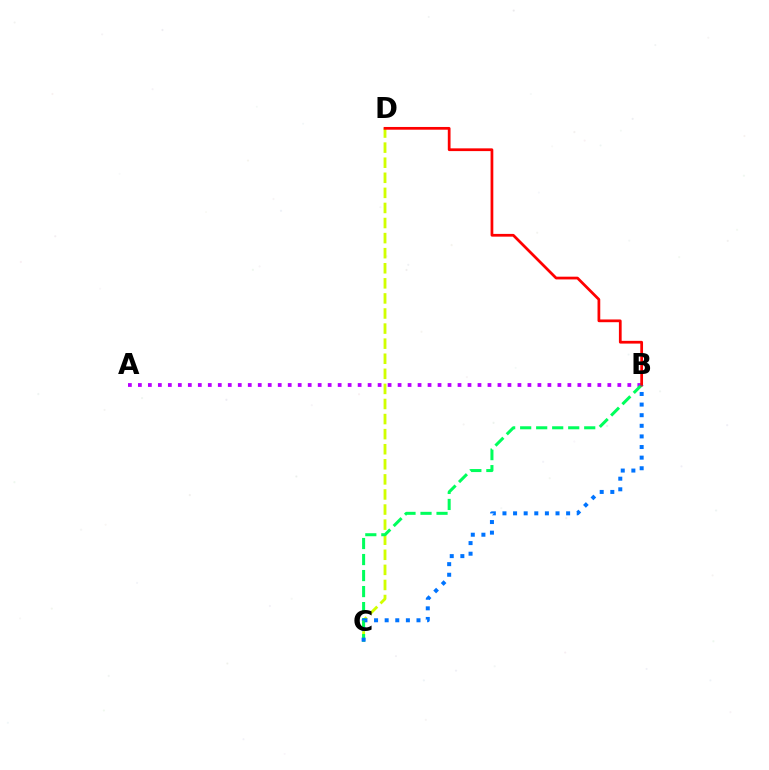{('C', 'D'): [{'color': '#d1ff00', 'line_style': 'dashed', 'thickness': 2.05}], ('A', 'B'): [{'color': '#b900ff', 'line_style': 'dotted', 'thickness': 2.71}], ('B', 'C'): [{'color': '#00ff5c', 'line_style': 'dashed', 'thickness': 2.18}, {'color': '#0074ff', 'line_style': 'dotted', 'thickness': 2.88}], ('B', 'D'): [{'color': '#ff0000', 'line_style': 'solid', 'thickness': 1.97}]}